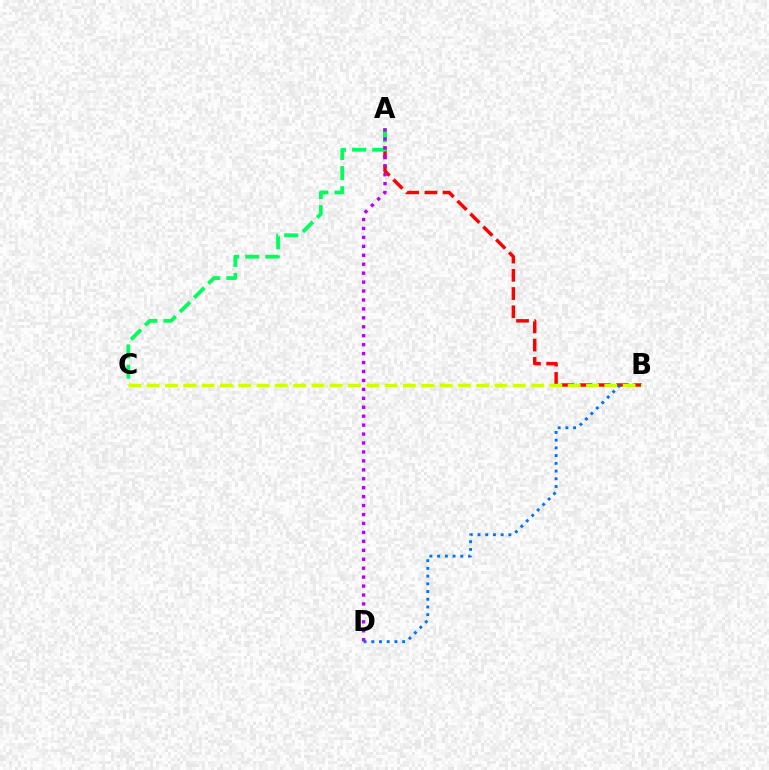{('A', 'B'): [{'color': '#ff0000', 'line_style': 'dashed', 'thickness': 2.48}], ('A', 'C'): [{'color': '#00ff5c', 'line_style': 'dashed', 'thickness': 2.73}], ('B', 'D'): [{'color': '#0074ff', 'line_style': 'dotted', 'thickness': 2.1}], ('B', 'C'): [{'color': '#d1ff00', 'line_style': 'dashed', 'thickness': 2.49}], ('A', 'D'): [{'color': '#b900ff', 'line_style': 'dotted', 'thickness': 2.43}]}